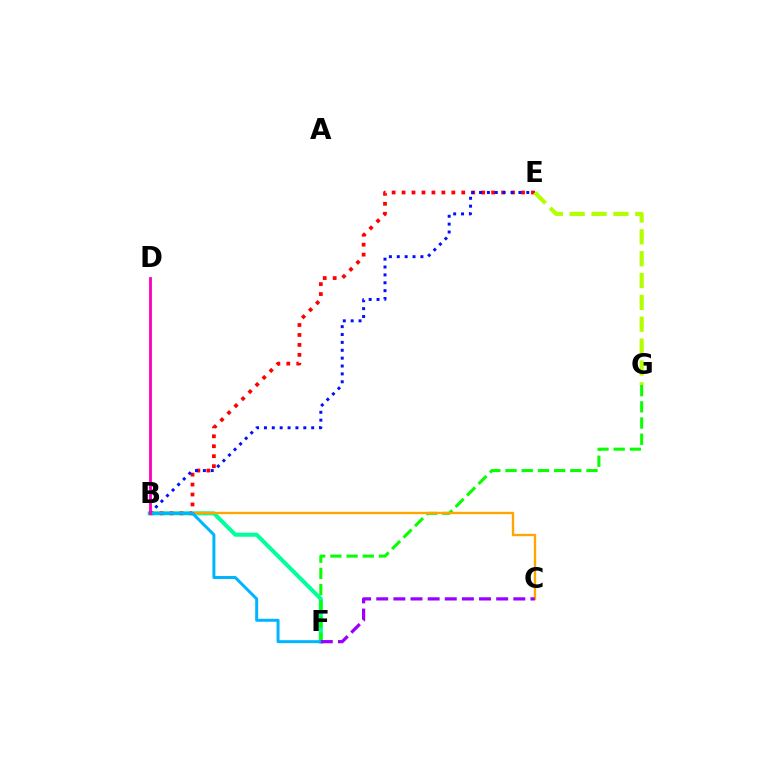{('B', 'F'): [{'color': '#00ff9d', 'line_style': 'solid', 'thickness': 2.9}, {'color': '#00b5ff', 'line_style': 'solid', 'thickness': 2.15}], ('F', 'G'): [{'color': '#08ff00', 'line_style': 'dashed', 'thickness': 2.2}], ('B', 'C'): [{'color': '#ffa500', 'line_style': 'solid', 'thickness': 1.71}], ('B', 'E'): [{'color': '#ff0000', 'line_style': 'dotted', 'thickness': 2.7}, {'color': '#0010ff', 'line_style': 'dotted', 'thickness': 2.14}], ('C', 'F'): [{'color': '#9b00ff', 'line_style': 'dashed', 'thickness': 2.33}], ('B', 'D'): [{'color': '#ff00bd', 'line_style': 'solid', 'thickness': 2.03}], ('E', 'G'): [{'color': '#b3ff00', 'line_style': 'dashed', 'thickness': 2.97}]}